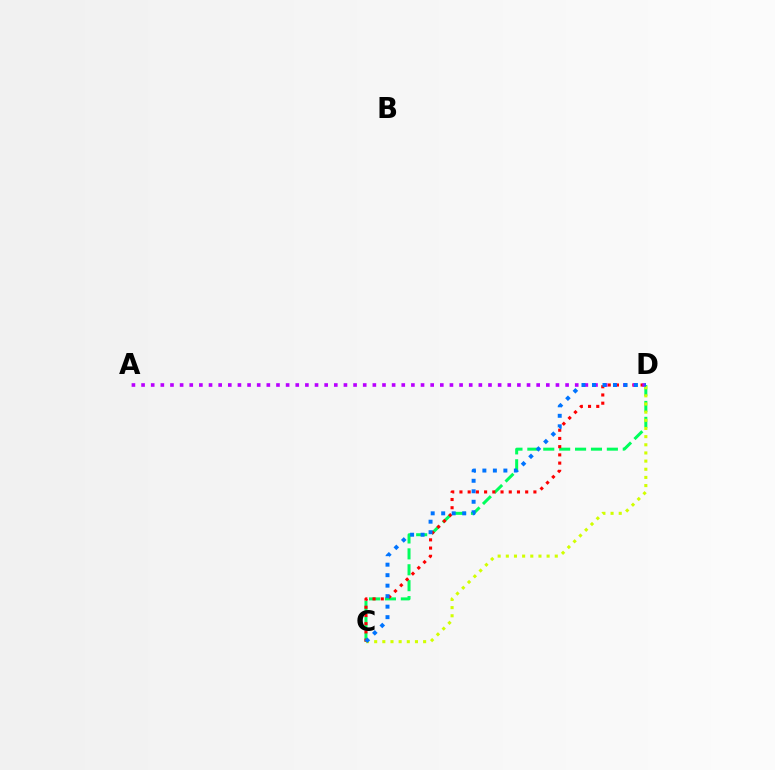{('C', 'D'): [{'color': '#00ff5c', 'line_style': 'dashed', 'thickness': 2.16}, {'color': '#ff0000', 'line_style': 'dotted', 'thickness': 2.23}, {'color': '#d1ff00', 'line_style': 'dotted', 'thickness': 2.22}, {'color': '#0074ff', 'line_style': 'dotted', 'thickness': 2.85}], ('A', 'D'): [{'color': '#b900ff', 'line_style': 'dotted', 'thickness': 2.62}]}